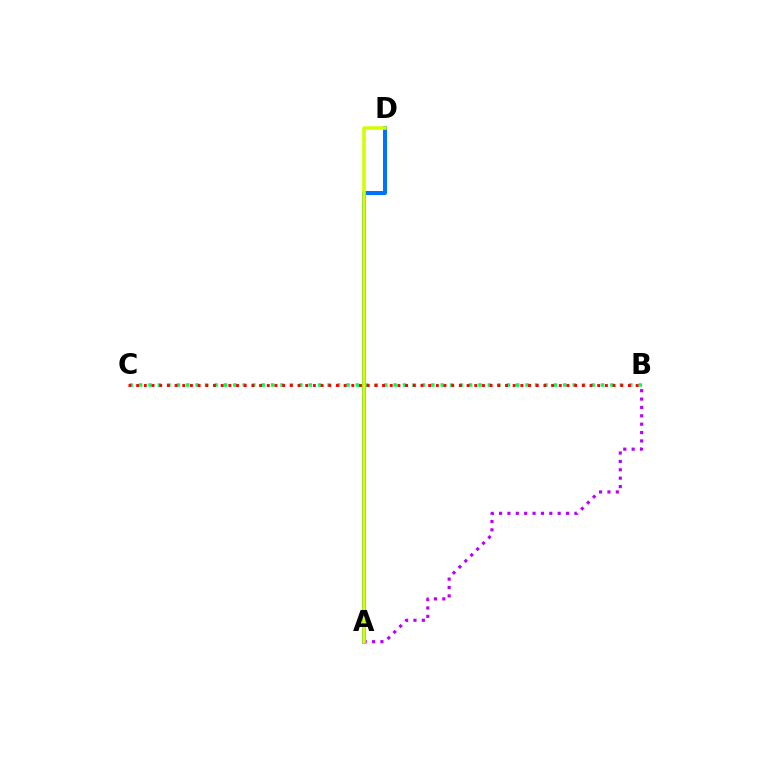{('B', 'C'): [{'color': '#00ff5c', 'line_style': 'dotted', 'thickness': 2.56}, {'color': '#ff0000', 'line_style': 'dotted', 'thickness': 2.09}], ('A', 'B'): [{'color': '#b900ff', 'line_style': 'dotted', 'thickness': 2.28}], ('A', 'D'): [{'color': '#0074ff', 'line_style': 'solid', 'thickness': 2.88}, {'color': '#d1ff00', 'line_style': 'solid', 'thickness': 2.54}]}